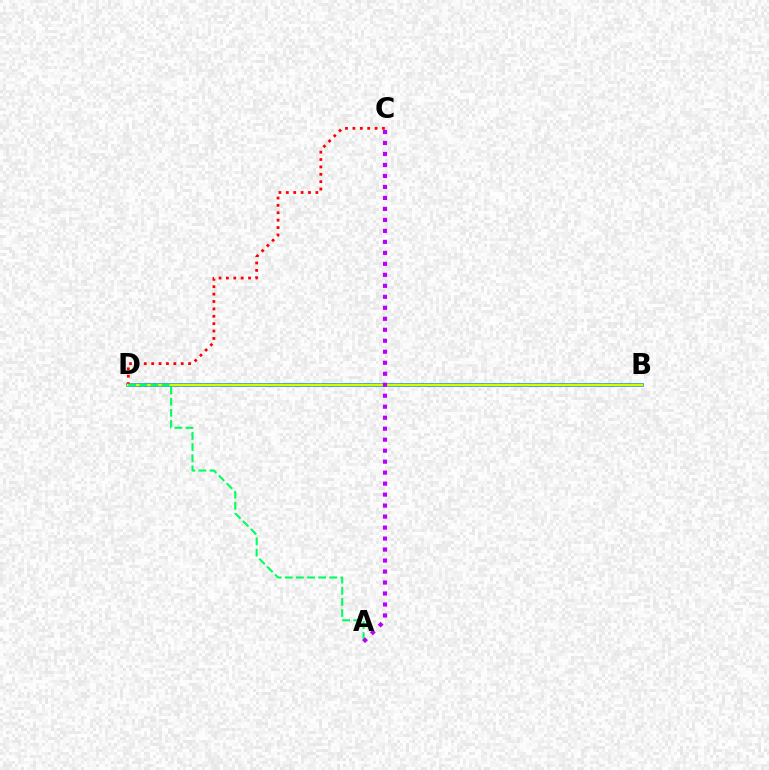{('B', 'D'): [{'color': '#0074ff', 'line_style': 'solid', 'thickness': 2.56}, {'color': '#d1ff00', 'line_style': 'solid', 'thickness': 1.78}], ('C', 'D'): [{'color': '#ff0000', 'line_style': 'dotted', 'thickness': 2.01}], ('A', 'D'): [{'color': '#00ff5c', 'line_style': 'dashed', 'thickness': 1.51}], ('A', 'C'): [{'color': '#b900ff', 'line_style': 'dotted', 'thickness': 2.99}]}